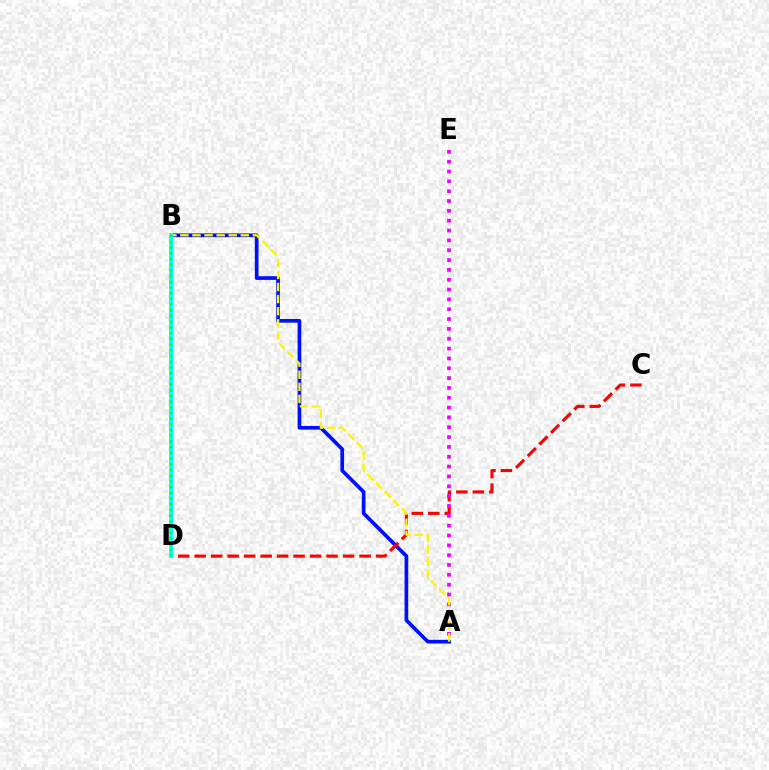{('A', 'B'): [{'color': '#0010ff', 'line_style': 'solid', 'thickness': 2.66}, {'color': '#fcf500', 'line_style': 'dashed', 'thickness': 1.64}], ('C', 'D'): [{'color': '#ff0000', 'line_style': 'dashed', 'thickness': 2.24}], ('A', 'E'): [{'color': '#ee00ff', 'line_style': 'dotted', 'thickness': 2.67}], ('B', 'D'): [{'color': '#00fff6', 'line_style': 'solid', 'thickness': 2.82}, {'color': '#08ff00', 'line_style': 'dotted', 'thickness': 1.55}]}